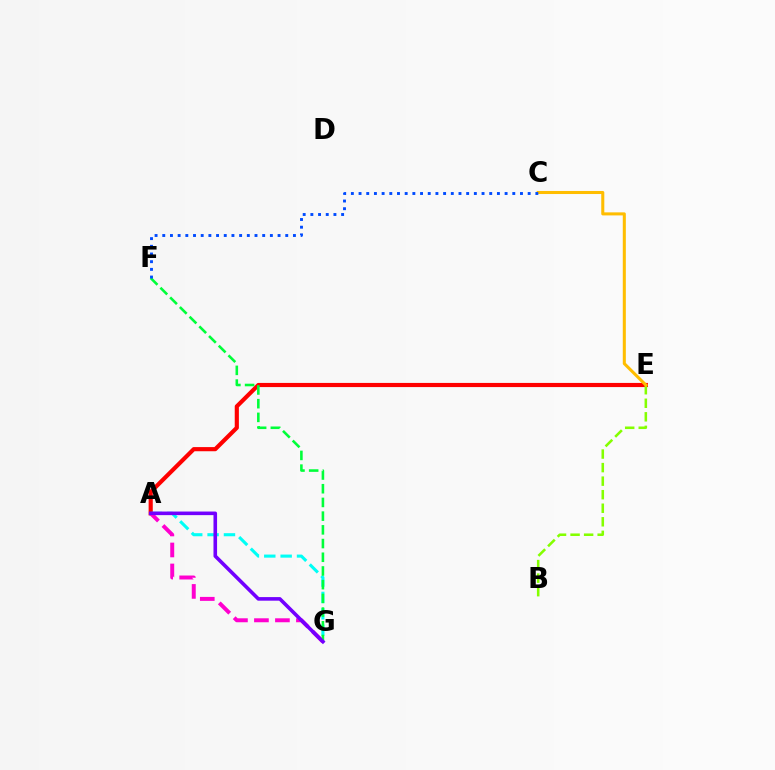{('A', 'E'): [{'color': '#ff0000', 'line_style': 'solid', 'thickness': 2.98}], ('A', 'G'): [{'color': '#ff00cf', 'line_style': 'dashed', 'thickness': 2.85}, {'color': '#00fff6', 'line_style': 'dashed', 'thickness': 2.22}, {'color': '#7200ff', 'line_style': 'solid', 'thickness': 2.59}], ('B', 'E'): [{'color': '#84ff00', 'line_style': 'dashed', 'thickness': 1.84}], ('F', 'G'): [{'color': '#00ff39', 'line_style': 'dashed', 'thickness': 1.86}], ('C', 'E'): [{'color': '#ffbd00', 'line_style': 'solid', 'thickness': 2.2}], ('C', 'F'): [{'color': '#004bff', 'line_style': 'dotted', 'thickness': 2.09}]}